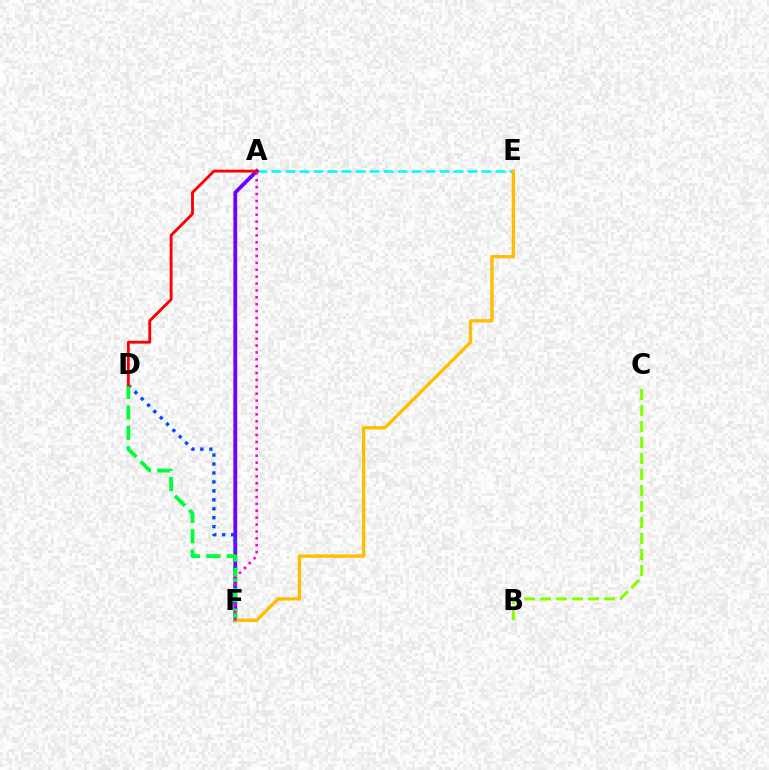{('A', 'E'): [{'color': '#00fff6', 'line_style': 'dashed', 'thickness': 1.9}], ('A', 'F'): [{'color': '#7200ff', 'line_style': 'solid', 'thickness': 2.74}, {'color': '#ff00cf', 'line_style': 'dotted', 'thickness': 1.87}], ('E', 'F'): [{'color': '#ffbd00', 'line_style': 'solid', 'thickness': 2.38}], ('D', 'F'): [{'color': '#004bff', 'line_style': 'dotted', 'thickness': 2.43}, {'color': '#00ff39', 'line_style': 'dashed', 'thickness': 2.77}], ('A', 'D'): [{'color': '#ff0000', 'line_style': 'solid', 'thickness': 2.05}], ('B', 'C'): [{'color': '#84ff00', 'line_style': 'dashed', 'thickness': 2.17}]}